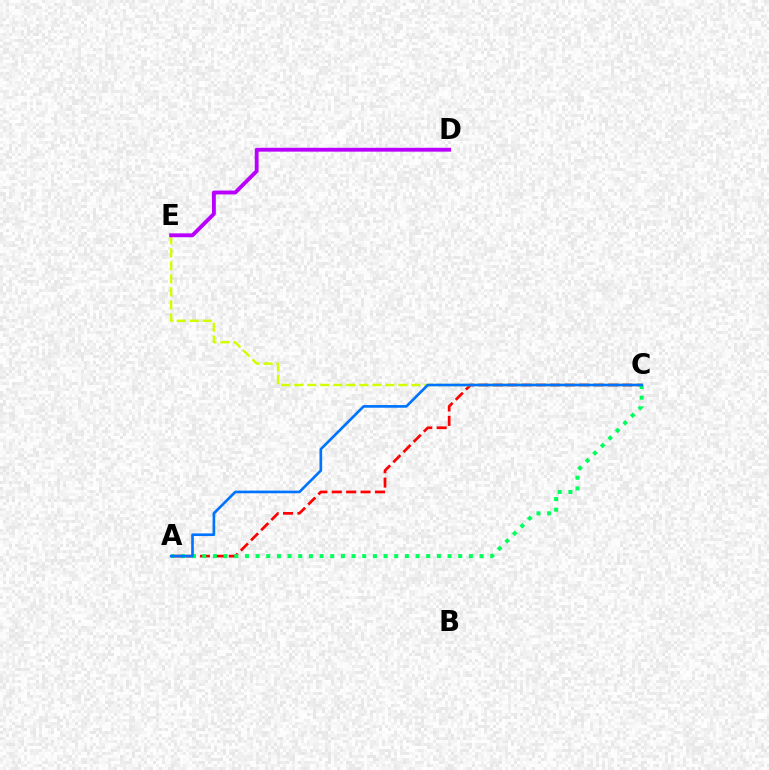{('A', 'C'): [{'color': '#ff0000', 'line_style': 'dashed', 'thickness': 1.96}, {'color': '#00ff5c', 'line_style': 'dotted', 'thickness': 2.9}, {'color': '#0074ff', 'line_style': 'solid', 'thickness': 1.92}], ('C', 'E'): [{'color': '#d1ff00', 'line_style': 'dashed', 'thickness': 1.77}], ('D', 'E'): [{'color': '#b900ff', 'line_style': 'solid', 'thickness': 2.78}]}